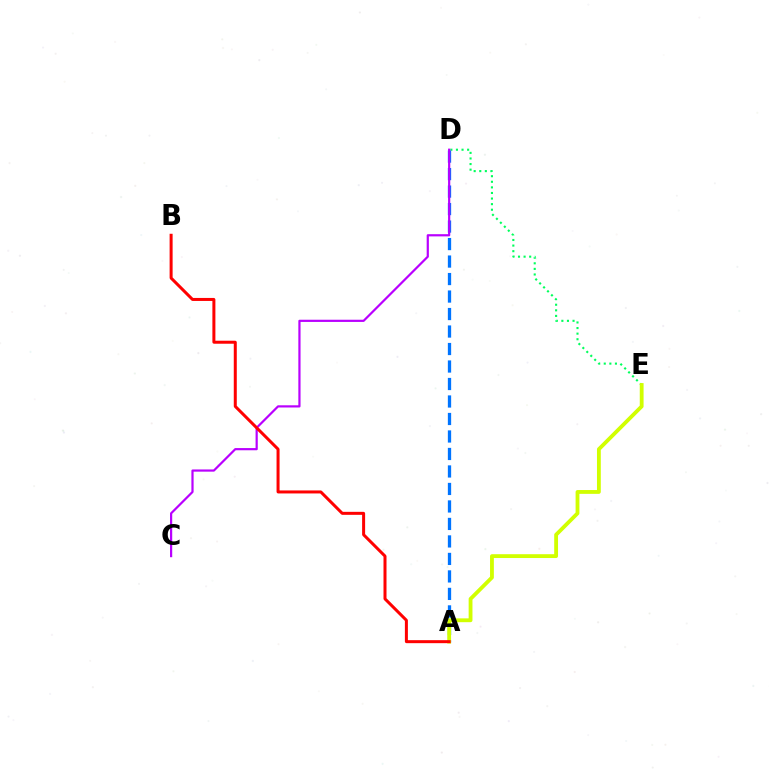{('D', 'E'): [{'color': '#00ff5c', 'line_style': 'dotted', 'thickness': 1.52}], ('A', 'D'): [{'color': '#0074ff', 'line_style': 'dashed', 'thickness': 2.38}], ('A', 'E'): [{'color': '#d1ff00', 'line_style': 'solid', 'thickness': 2.75}], ('C', 'D'): [{'color': '#b900ff', 'line_style': 'solid', 'thickness': 1.59}], ('A', 'B'): [{'color': '#ff0000', 'line_style': 'solid', 'thickness': 2.16}]}